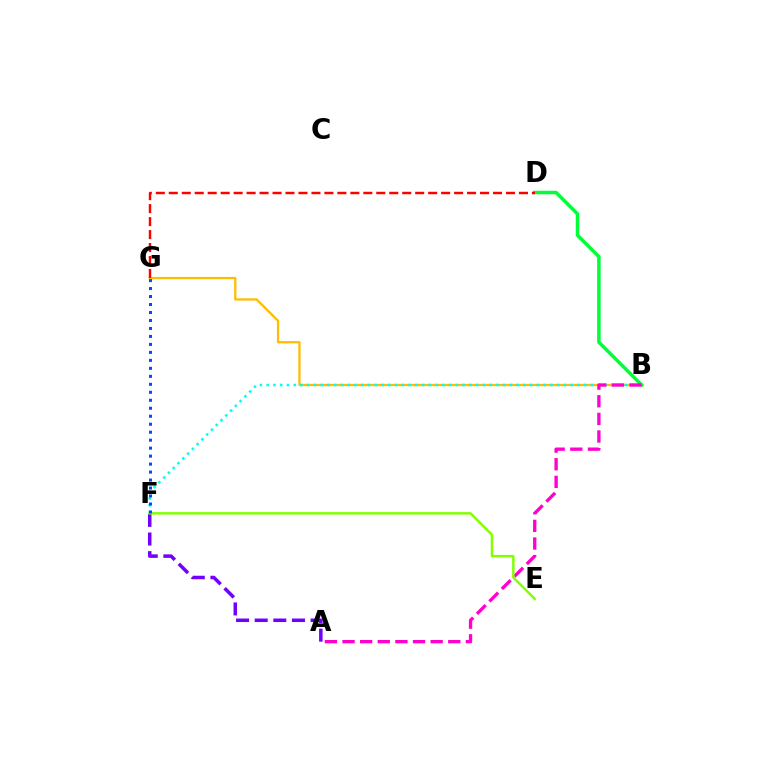{('B', 'G'): [{'color': '#ffbd00', 'line_style': 'solid', 'thickness': 1.64}], ('B', 'D'): [{'color': '#00ff39', 'line_style': 'solid', 'thickness': 2.51}], ('B', 'F'): [{'color': '#00fff6', 'line_style': 'dotted', 'thickness': 1.84}], ('A', 'F'): [{'color': '#7200ff', 'line_style': 'dashed', 'thickness': 2.53}], ('A', 'B'): [{'color': '#ff00cf', 'line_style': 'dashed', 'thickness': 2.39}], ('D', 'G'): [{'color': '#ff0000', 'line_style': 'dashed', 'thickness': 1.76}], ('E', 'F'): [{'color': '#84ff00', 'line_style': 'solid', 'thickness': 1.77}], ('F', 'G'): [{'color': '#004bff', 'line_style': 'dotted', 'thickness': 2.17}]}